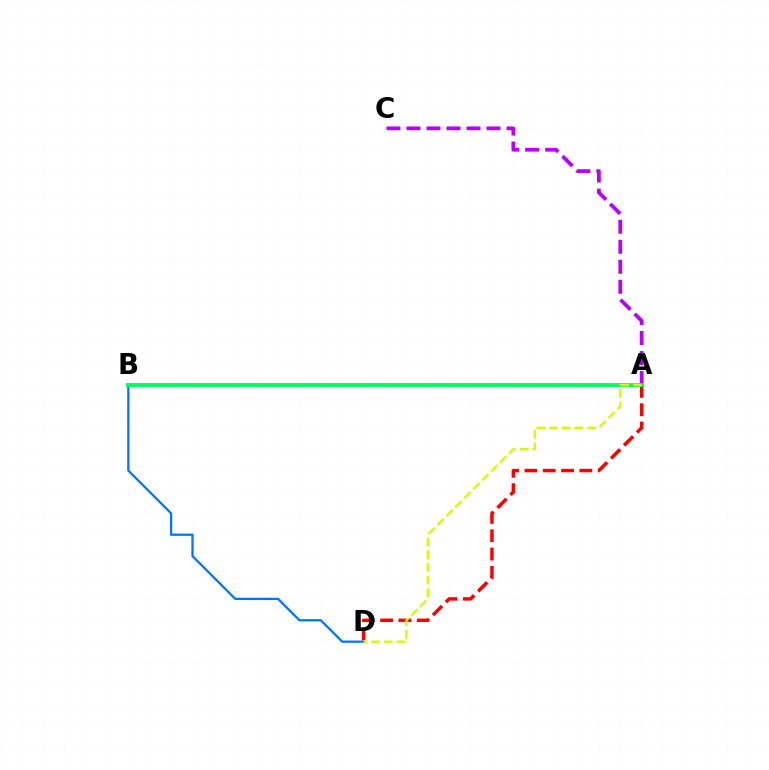{('B', 'D'): [{'color': '#0074ff', 'line_style': 'solid', 'thickness': 1.62}], ('A', 'C'): [{'color': '#b900ff', 'line_style': 'dashed', 'thickness': 2.72}], ('A', 'D'): [{'color': '#ff0000', 'line_style': 'dashed', 'thickness': 2.49}, {'color': '#d1ff00', 'line_style': 'dashed', 'thickness': 1.72}], ('A', 'B'): [{'color': '#00ff5c', 'line_style': 'solid', 'thickness': 2.79}]}